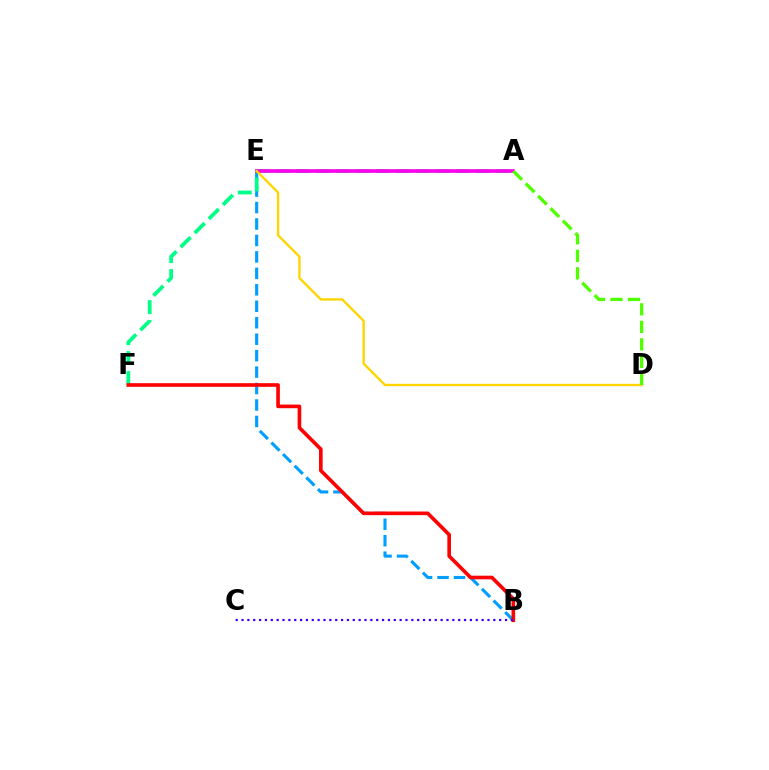{('B', 'E'): [{'color': '#009eff', 'line_style': 'dashed', 'thickness': 2.24}], ('A', 'F'): [{'color': '#00ff86', 'line_style': 'dashed', 'thickness': 2.71}], ('B', 'F'): [{'color': '#ff0000', 'line_style': 'solid', 'thickness': 2.62}], ('A', 'E'): [{'color': '#ff00ed', 'line_style': 'solid', 'thickness': 2.63}], ('D', 'E'): [{'color': '#ffd500', 'line_style': 'solid', 'thickness': 1.7}], ('A', 'D'): [{'color': '#4fff00', 'line_style': 'dashed', 'thickness': 2.38}], ('B', 'C'): [{'color': '#3700ff', 'line_style': 'dotted', 'thickness': 1.59}]}